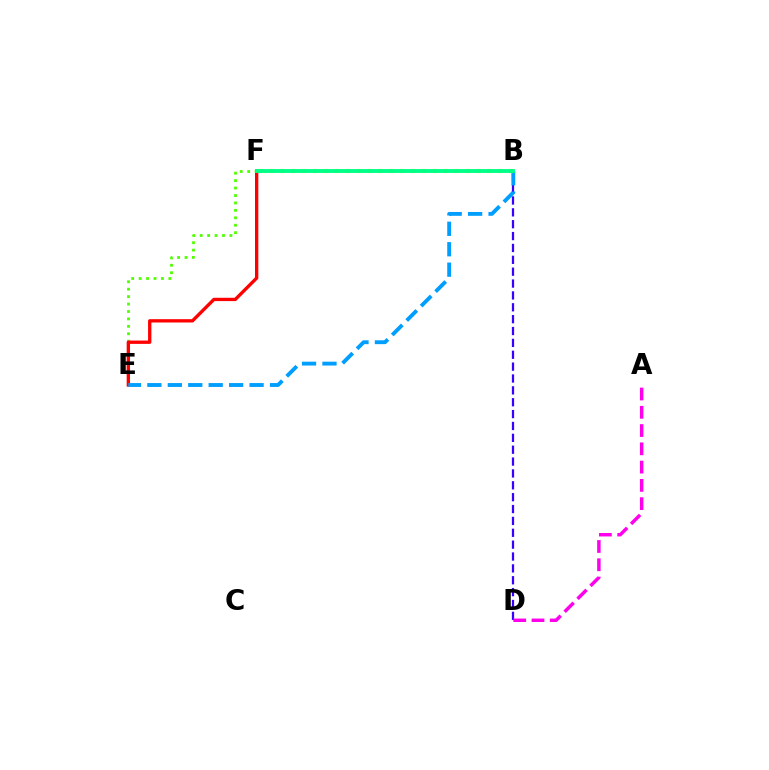{('E', 'F'): [{'color': '#4fff00', 'line_style': 'dotted', 'thickness': 2.02}, {'color': '#ff0000', 'line_style': 'solid', 'thickness': 2.39}], ('B', 'D'): [{'color': '#3700ff', 'line_style': 'dashed', 'thickness': 1.61}], ('A', 'D'): [{'color': '#ff00ed', 'line_style': 'dashed', 'thickness': 2.48}], ('B', 'E'): [{'color': '#009eff', 'line_style': 'dashed', 'thickness': 2.78}], ('B', 'F'): [{'color': '#ffd500', 'line_style': 'dotted', 'thickness': 2.96}, {'color': '#00ff86', 'line_style': 'solid', 'thickness': 2.78}]}